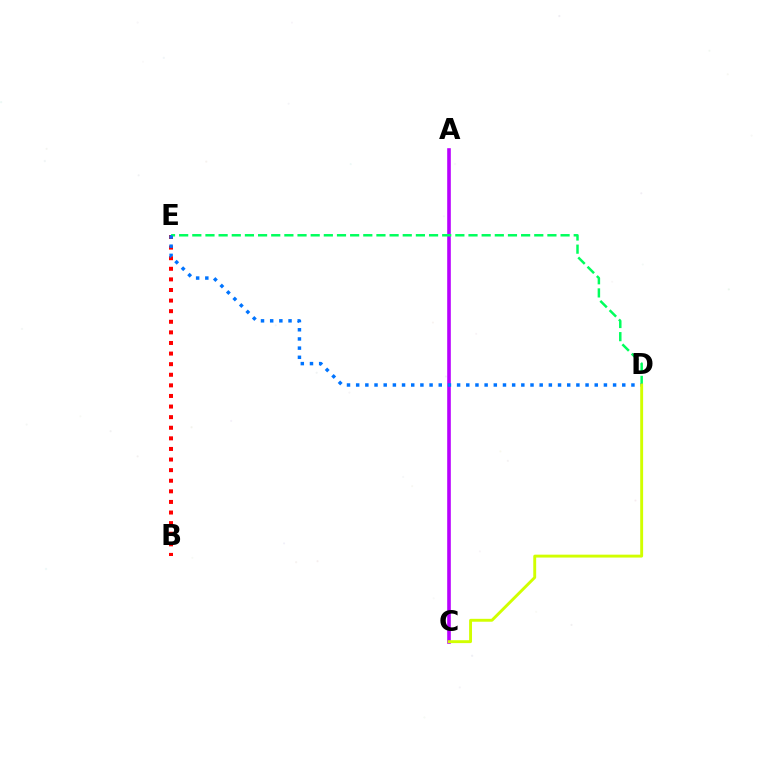{('A', 'C'): [{'color': '#b900ff', 'line_style': 'solid', 'thickness': 2.6}], ('B', 'E'): [{'color': '#ff0000', 'line_style': 'dotted', 'thickness': 2.88}], ('D', 'E'): [{'color': '#00ff5c', 'line_style': 'dashed', 'thickness': 1.79}, {'color': '#0074ff', 'line_style': 'dotted', 'thickness': 2.49}], ('C', 'D'): [{'color': '#d1ff00', 'line_style': 'solid', 'thickness': 2.09}]}